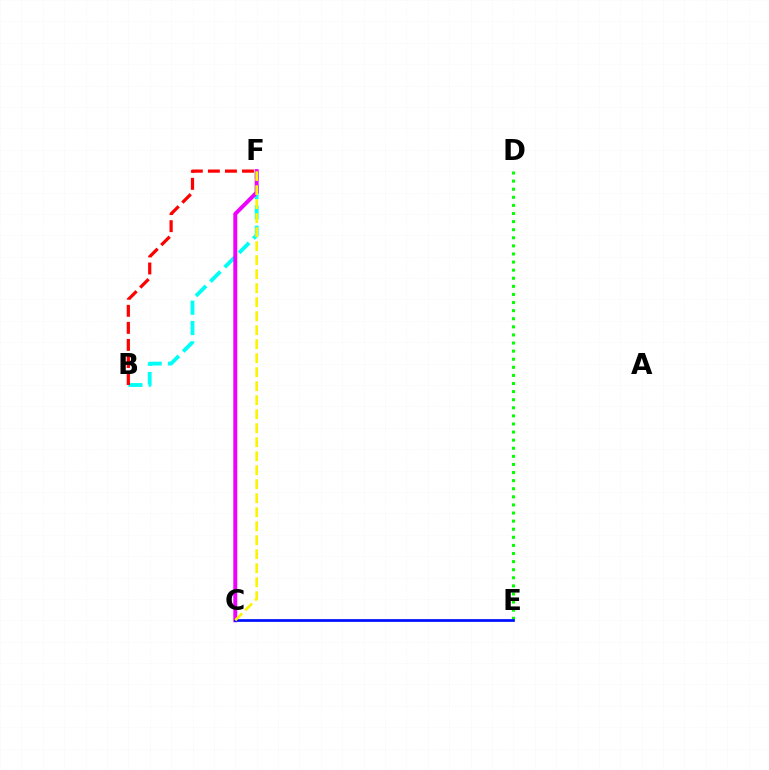{('D', 'E'): [{'color': '#08ff00', 'line_style': 'dotted', 'thickness': 2.2}], ('B', 'F'): [{'color': '#00fff6', 'line_style': 'dashed', 'thickness': 2.76}, {'color': '#ff0000', 'line_style': 'dashed', 'thickness': 2.32}], ('C', 'F'): [{'color': '#ee00ff', 'line_style': 'solid', 'thickness': 2.84}, {'color': '#fcf500', 'line_style': 'dashed', 'thickness': 1.9}], ('C', 'E'): [{'color': '#0010ff', 'line_style': 'solid', 'thickness': 1.96}]}